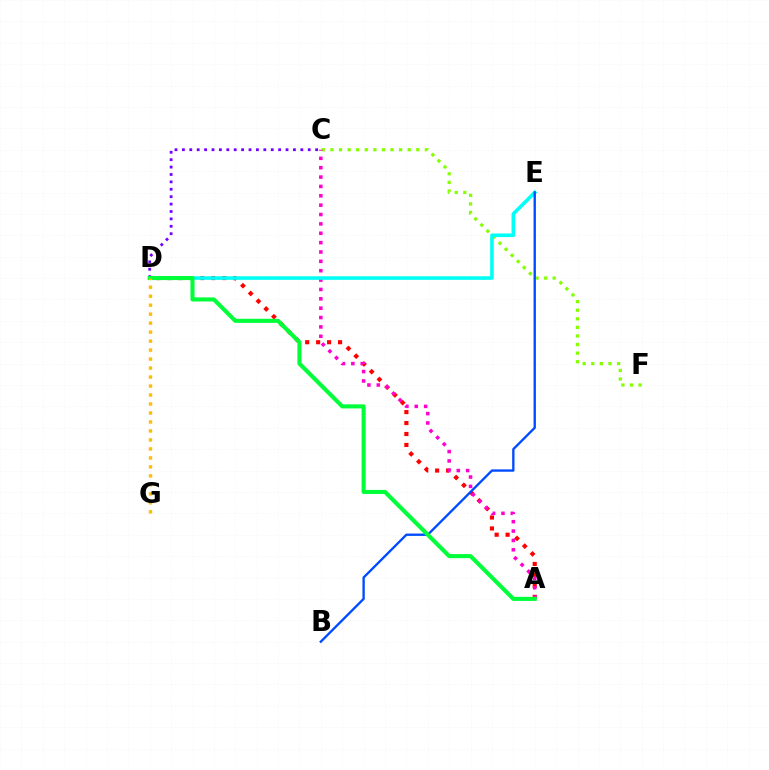{('C', 'F'): [{'color': '#84ff00', 'line_style': 'dotted', 'thickness': 2.33}], ('A', 'D'): [{'color': '#ff0000', 'line_style': 'dotted', 'thickness': 2.98}, {'color': '#00ff39', 'line_style': 'solid', 'thickness': 2.94}], ('C', 'D'): [{'color': '#7200ff', 'line_style': 'dotted', 'thickness': 2.01}], ('A', 'C'): [{'color': '#ff00cf', 'line_style': 'dotted', 'thickness': 2.54}], ('D', 'E'): [{'color': '#00fff6', 'line_style': 'solid', 'thickness': 2.58}], ('B', 'E'): [{'color': '#004bff', 'line_style': 'solid', 'thickness': 1.69}], ('D', 'G'): [{'color': '#ffbd00', 'line_style': 'dotted', 'thickness': 2.44}]}